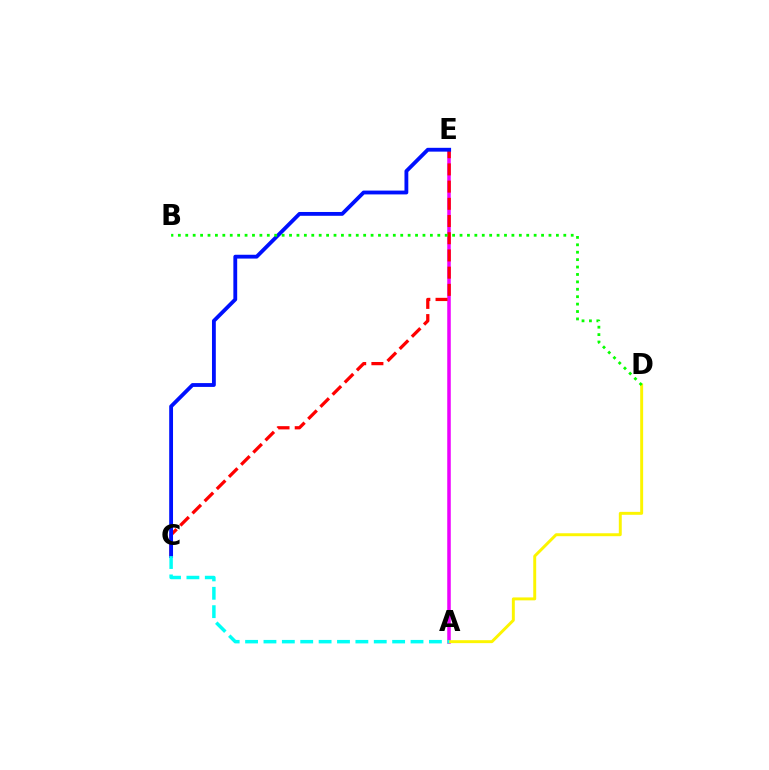{('A', 'E'): [{'color': '#ee00ff', 'line_style': 'solid', 'thickness': 2.54}], ('C', 'E'): [{'color': '#ff0000', 'line_style': 'dashed', 'thickness': 2.34}, {'color': '#0010ff', 'line_style': 'solid', 'thickness': 2.75}], ('A', 'D'): [{'color': '#fcf500', 'line_style': 'solid', 'thickness': 2.11}], ('B', 'D'): [{'color': '#08ff00', 'line_style': 'dotted', 'thickness': 2.01}], ('A', 'C'): [{'color': '#00fff6', 'line_style': 'dashed', 'thickness': 2.5}]}